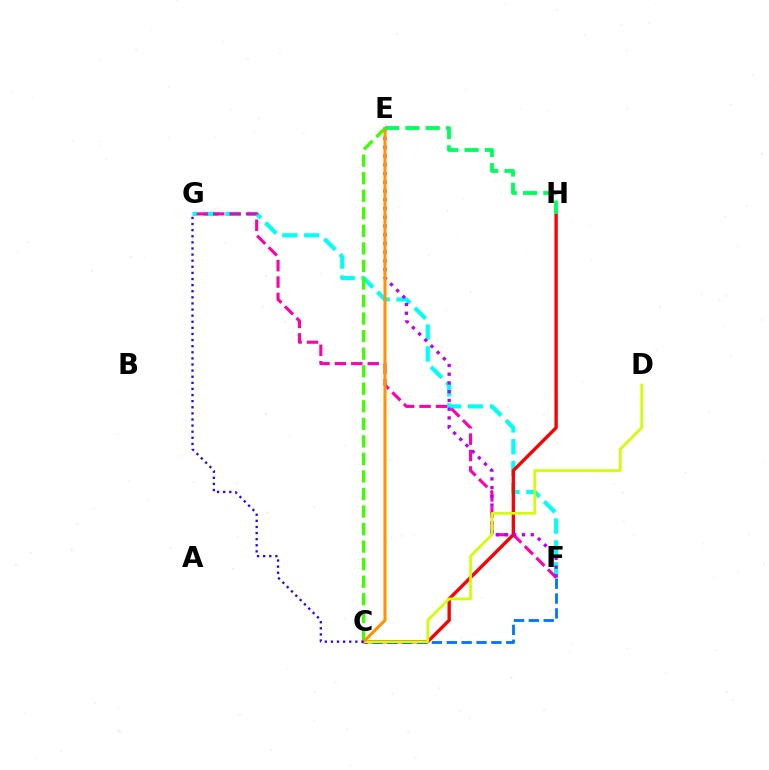{('F', 'G'): [{'color': '#00fff6', 'line_style': 'dashed', 'thickness': 2.98}, {'color': '#ff00ac', 'line_style': 'dashed', 'thickness': 2.23}], ('C', 'H'): [{'color': '#ff0000', 'line_style': 'solid', 'thickness': 2.4}], ('C', 'F'): [{'color': '#0074ff', 'line_style': 'dashed', 'thickness': 2.02}], ('E', 'F'): [{'color': '#b900ff', 'line_style': 'dotted', 'thickness': 2.38}], ('C', 'E'): [{'color': '#3dff00', 'line_style': 'dashed', 'thickness': 2.38}, {'color': '#ff9400', 'line_style': 'solid', 'thickness': 2.21}], ('C', 'D'): [{'color': '#d1ff00', 'line_style': 'solid', 'thickness': 1.93}], ('C', 'G'): [{'color': '#2500ff', 'line_style': 'dotted', 'thickness': 1.66}], ('E', 'H'): [{'color': '#00ff5c', 'line_style': 'dashed', 'thickness': 2.76}]}